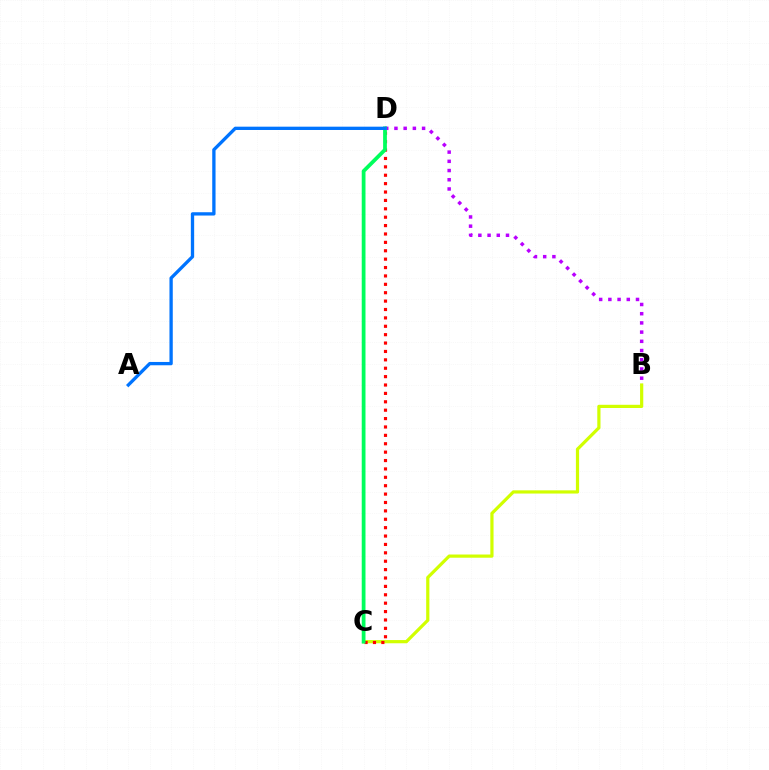{('B', 'C'): [{'color': '#d1ff00', 'line_style': 'solid', 'thickness': 2.31}], ('B', 'D'): [{'color': '#b900ff', 'line_style': 'dotted', 'thickness': 2.5}], ('C', 'D'): [{'color': '#ff0000', 'line_style': 'dotted', 'thickness': 2.28}, {'color': '#00ff5c', 'line_style': 'solid', 'thickness': 2.71}], ('A', 'D'): [{'color': '#0074ff', 'line_style': 'solid', 'thickness': 2.38}]}